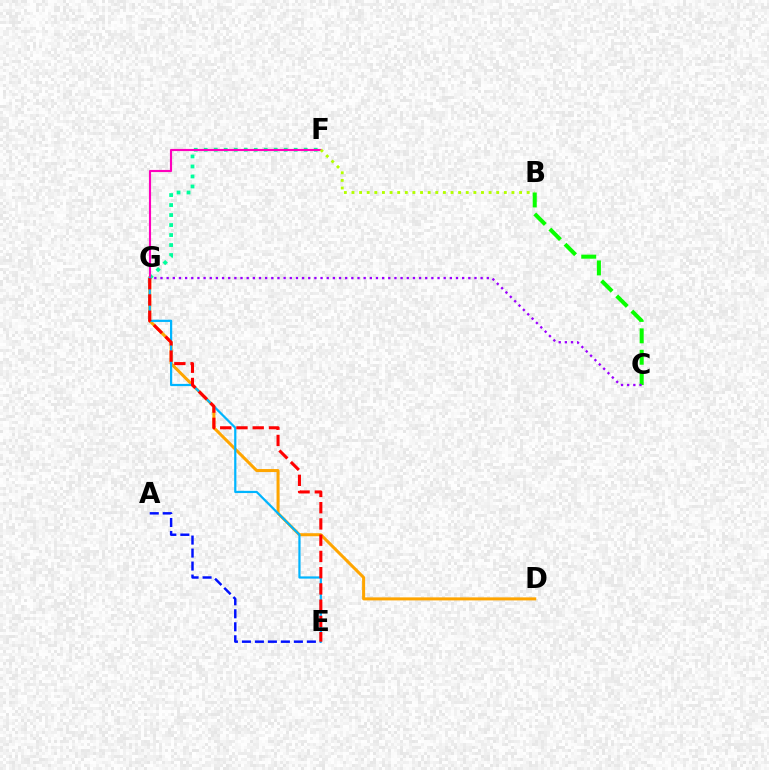{('F', 'G'): [{'color': '#00ff9d', 'line_style': 'dotted', 'thickness': 2.72}, {'color': '#ff00bd', 'line_style': 'solid', 'thickness': 1.54}], ('D', 'G'): [{'color': '#ffa500', 'line_style': 'solid', 'thickness': 2.18}], ('A', 'E'): [{'color': '#0010ff', 'line_style': 'dashed', 'thickness': 1.77}], ('E', 'G'): [{'color': '#00b5ff', 'line_style': 'solid', 'thickness': 1.6}, {'color': '#ff0000', 'line_style': 'dashed', 'thickness': 2.21}], ('B', 'F'): [{'color': '#b3ff00', 'line_style': 'dotted', 'thickness': 2.07}], ('B', 'C'): [{'color': '#08ff00', 'line_style': 'dashed', 'thickness': 2.91}], ('C', 'G'): [{'color': '#9b00ff', 'line_style': 'dotted', 'thickness': 1.67}]}